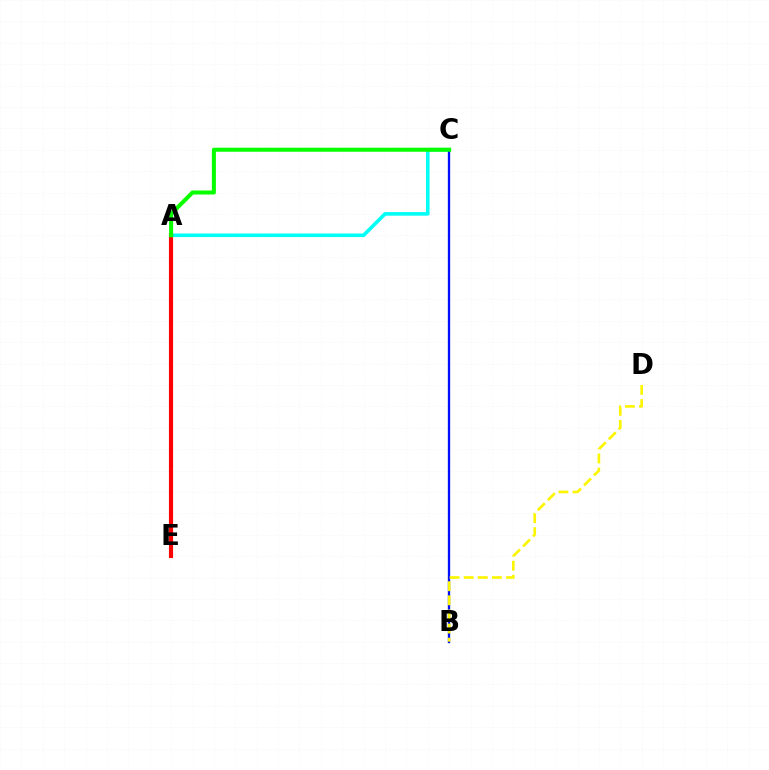{('A', 'C'): [{'color': '#00fff6', 'line_style': 'solid', 'thickness': 2.58}, {'color': '#08ff00', 'line_style': 'solid', 'thickness': 2.91}], ('A', 'E'): [{'color': '#ee00ff', 'line_style': 'dotted', 'thickness': 2.2}, {'color': '#ff0000', 'line_style': 'solid', 'thickness': 2.98}], ('B', 'C'): [{'color': '#0010ff', 'line_style': 'solid', 'thickness': 1.67}], ('B', 'D'): [{'color': '#fcf500', 'line_style': 'dashed', 'thickness': 1.92}]}